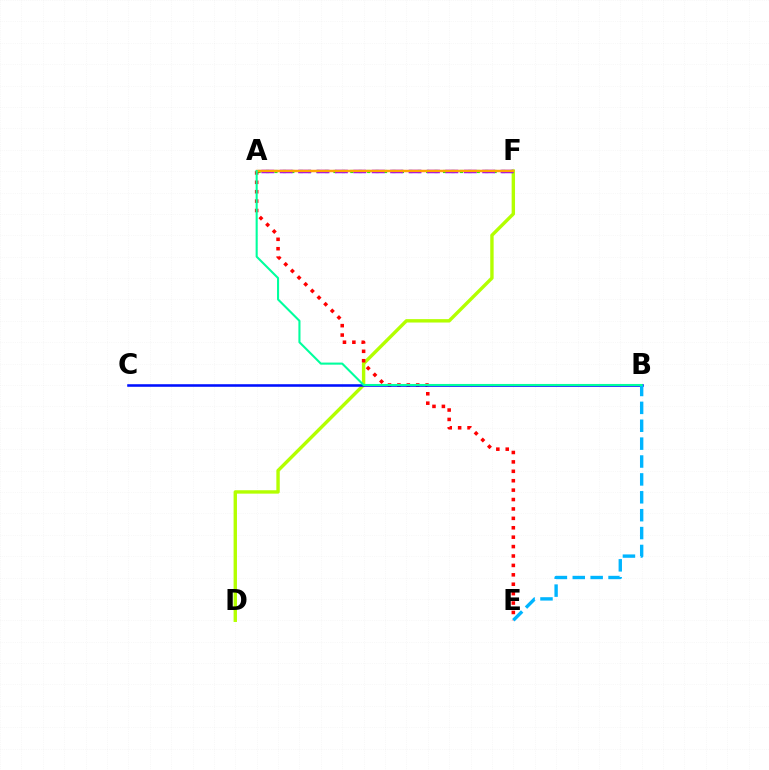{('D', 'F'): [{'color': '#b3ff00', 'line_style': 'solid', 'thickness': 2.44}], ('A', 'F'): [{'color': '#08ff00', 'line_style': 'dotted', 'thickness': 2.29}, {'color': '#9b00ff', 'line_style': 'dashed', 'thickness': 2.5}, {'color': '#ff00bd', 'line_style': 'solid', 'thickness': 1.54}, {'color': '#ffa500', 'line_style': 'solid', 'thickness': 1.69}], ('A', 'E'): [{'color': '#ff0000', 'line_style': 'dotted', 'thickness': 2.56}], ('B', 'C'): [{'color': '#0010ff', 'line_style': 'solid', 'thickness': 1.85}], ('B', 'E'): [{'color': '#00b5ff', 'line_style': 'dashed', 'thickness': 2.43}], ('A', 'B'): [{'color': '#00ff9d', 'line_style': 'solid', 'thickness': 1.5}]}